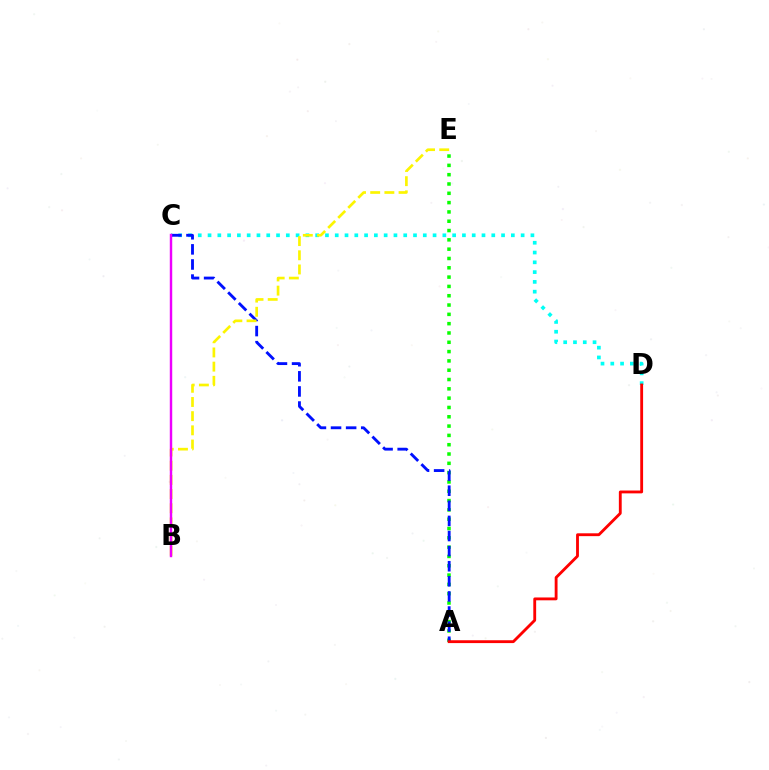{('A', 'E'): [{'color': '#08ff00', 'line_style': 'dotted', 'thickness': 2.53}], ('C', 'D'): [{'color': '#00fff6', 'line_style': 'dotted', 'thickness': 2.66}], ('A', 'C'): [{'color': '#0010ff', 'line_style': 'dashed', 'thickness': 2.05}], ('A', 'D'): [{'color': '#ff0000', 'line_style': 'solid', 'thickness': 2.05}], ('B', 'E'): [{'color': '#fcf500', 'line_style': 'dashed', 'thickness': 1.93}], ('B', 'C'): [{'color': '#ee00ff', 'line_style': 'solid', 'thickness': 1.75}]}